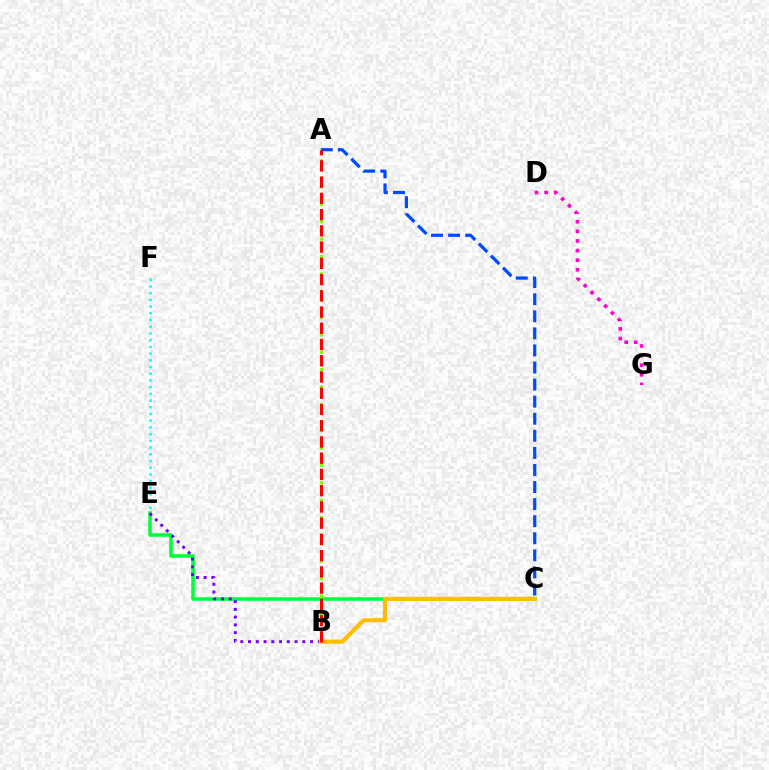{('C', 'E'): [{'color': '#00ff39', 'line_style': 'solid', 'thickness': 2.54}], ('E', 'F'): [{'color': '#00fff6', 'line_style': 'dotted', 'thickness': 1.82}], ('B', 'E'): [{'color': '#7200ff', 'line_style': 'dotted', 'thickness': 2.11}], ('A', 'B'): [{'color': '#84ff00', 'line_style': 'dotted', 'thickness': 2.36}, {'color': '#ff0000', 'line_style': 'dashed', 'thickness': 2.21}], ('B', 'C'): [{'color': '#ffbd00', 'line_style': 'solid', 'thickness': 2.98}], ('A', 'C'): [{'color': '#004bff', 'line_style': 'dashed', 'thickness': 2.32}], ('D', 'G'): [{'color': '#ff00cf', 'line_style': 'dotted', 'thickness': 2.61}]}